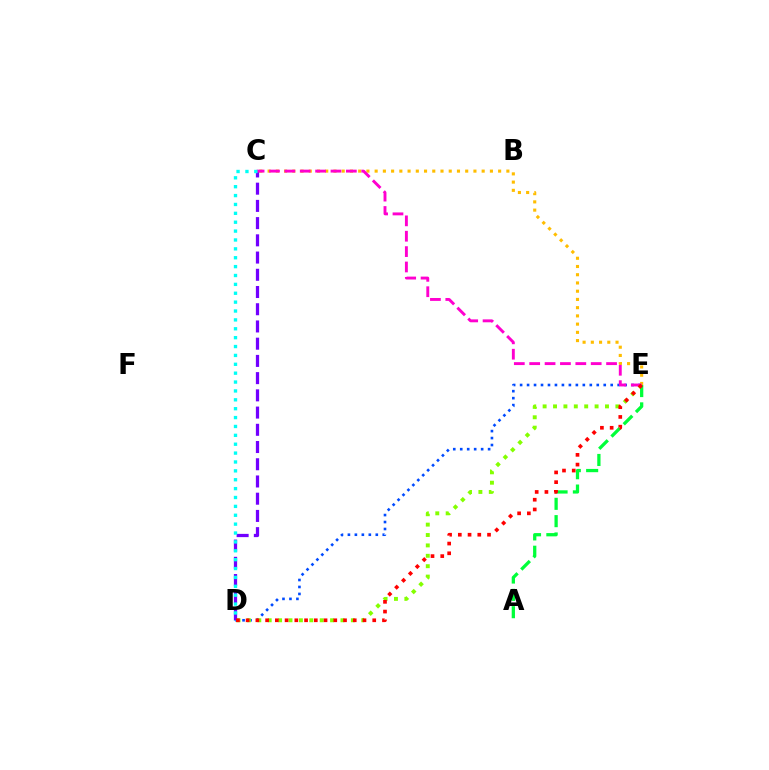{('D', 'E'): [{'color': '#004bff', 'line_style': 'dotted', 'thickness': 1.89}, {'color': '#84ff00', 'line_style': 'dotted', 'thickness': 2.82}, {'color': '#ff0000', 'line_style': 'dotted', 'thickness': 2.65}], ('C', 'E'): [{'color': '#ffbd00', 'line_style': 'dotted', 'thickness': 2.24}, {'color': '#ff00cf', 'line_style': 'dashed', 'thickness': 2.09}], ('A', 'E'): [{'color': '#00ff39', 'line_style': 'dashed', 'thickness': 2.35}], ('C', 'D'): [{'color': '#7200ff', 'line_style': 'dashed', 'thickness': 2.34}, {'color': '#00fff6', 'line_style': 'dotted', 'thickness': 2.41}]}